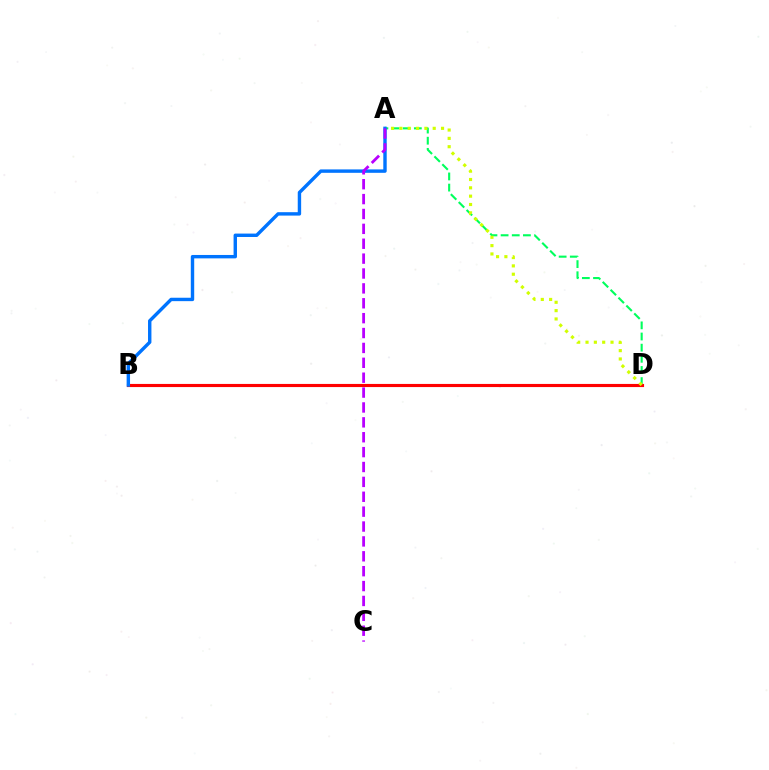{('A', 'D'): [{'color': '#00ff5c', 'line_style': 'dashed', 'thickness': 1.51}, {'color': '#d1ff00', 'line_style': 'dotted', 'thickness': 2.26}], ('B', 'D'): [{'color': '#ff0000', 'line_style': 'solid', 'thickness': 2.25}], ('A', 'B'): [{'color': '#0074ff', 'line_style': 'solid', 'thickness': 2.45}], ('A', 'C'): [{'color': '#b900ff', 'line_style': 'dashed', 'thickness': 2.02}]}